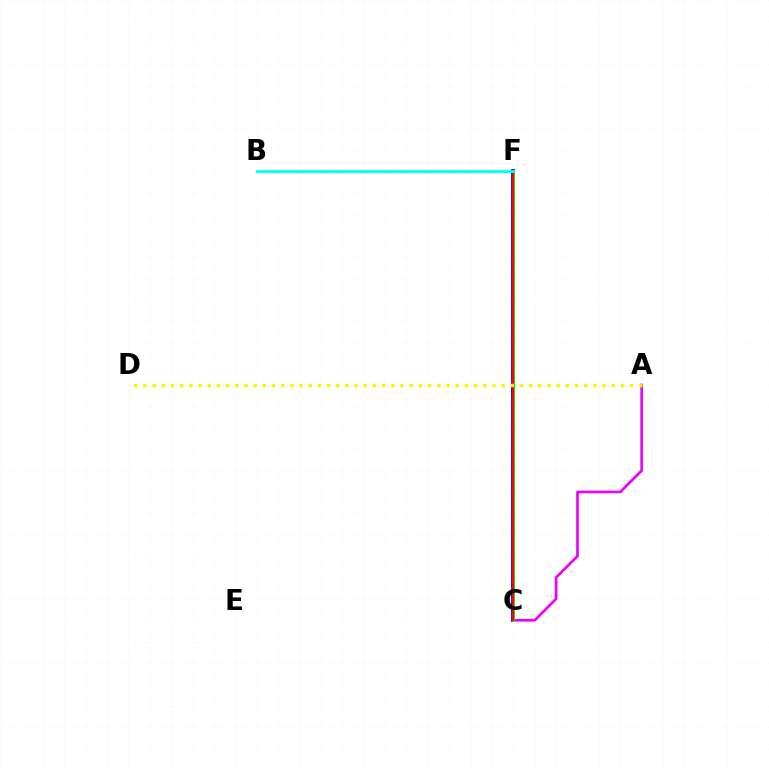{('C', 'F'): [{'color': '#0010ff', 'line_style': 'solid', 'thickness': 2.78}, {'color': '#08ff00', 'line_style': 'solid', 'thickness': 2.06}, {'color': '#ff0000', 'line_style': 'solid', 'thickness': 1.56}], ('A', 'C'): [{'color': '#ee00ff', 'line_style': 'solid', 'thickness': 1.93}], ('B', 'F'): [{'color': '#00fff6', 'line_style': 'solid', 'thickness': 2.01}], ('A', 'D'): [{'color': '#fcf500', 'line_style': 'dotted', 'thickness': 2.49}]}